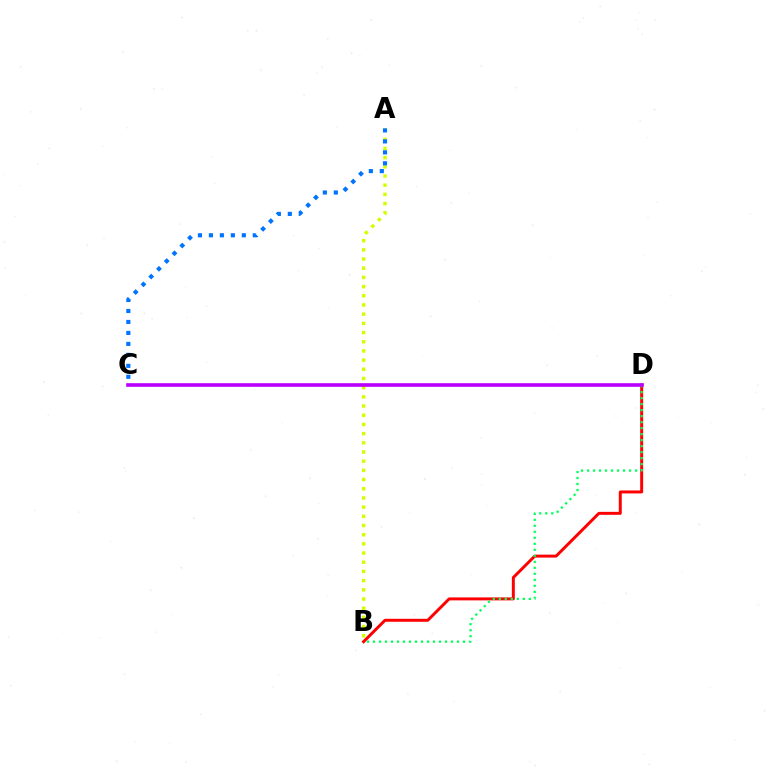{('B', 'D'): [{'color': '#ff0000', 'line_style': 'solid', 'thickness': 2.13}, {'color': '#00ff5c', 'line_style': 'dotted', 'thickness': 1.63}], ('A', 'B'): [{'color': '#d1ff00', 'line_style': 'dotted', 'thickness': 2.5}], ('C', 'D'): [{'color': '#b900ff', 'line_style': 'solid', 'thickness': 2.61}], ('A', 'C'): [{'color': '#0074ff', 'line_style': 'dotted', 'thickness': 2.98}]}